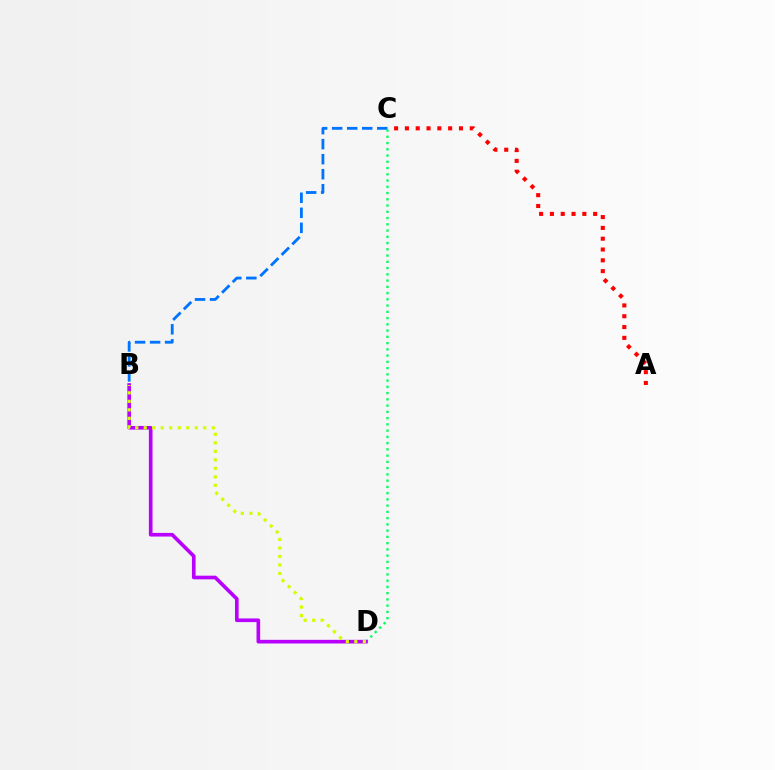{('A', 'C'): [{'color': '#ff0000', 'line_style': 'dotted', 'thickness': 2.94}], ('B', 'C'): [{'color': '#0074ff', 'line_style': 'dashed', 'thickness': 2.04}], ('C', 'D'): [{'color': '#00ff5c', 'line_style': 'dotted', 'thickness': 1.7}], ('B', 'D'): [{'color': '#b900ff', 'line_style': 'solid', 'thickness': 2.63}, {'color': '#d1ff00', 'line_style': 'dotted', 'thickness': 2.31}]}